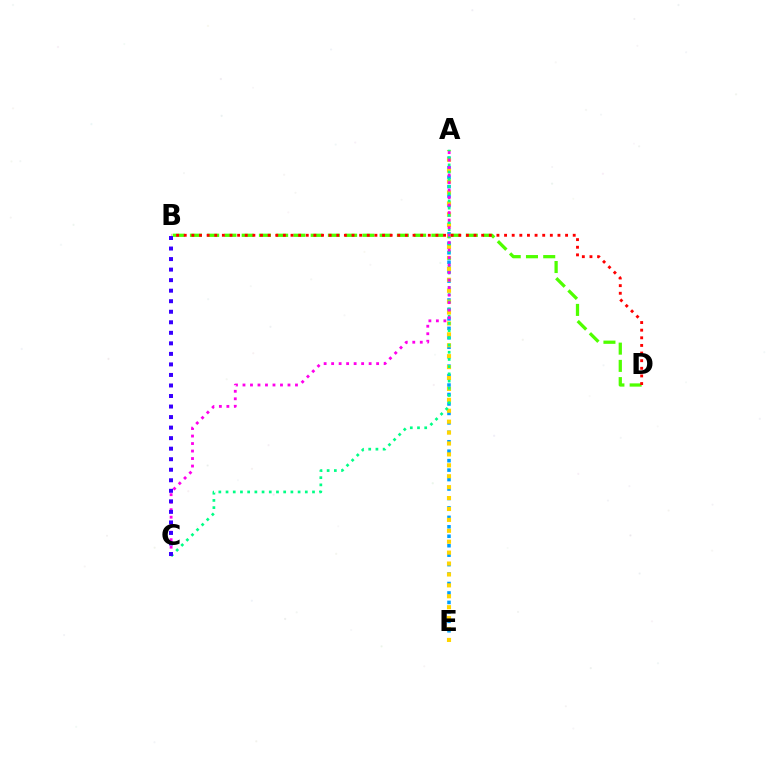{('A', 'E'): [{'color': '#009eff', 'line_style': 'dotted', 'thickness': 2.57}, {'color': '#ffd500', 'line_style': 'dotted', 'thickness': 2.97}], ('B', 'D'): [{'color': '#4fff00', 'line_style': 'dashed', 'thickness': 2.34}, {'color': '#ff0000', 'line_style': 'dotted', 'thickness': 2.07}], ('A', 'C'): [{'color': '#00ff86', 'line_style': 'dotted', 'thickness': 1.96}, {'color': '#ff00ed', 'line_style': 'dotted', 'thickness': 2.04}], ('B', 'C'): [{'color': '#3700ff', 'line_style': 'dotted', 'thickness': 2.86}]}